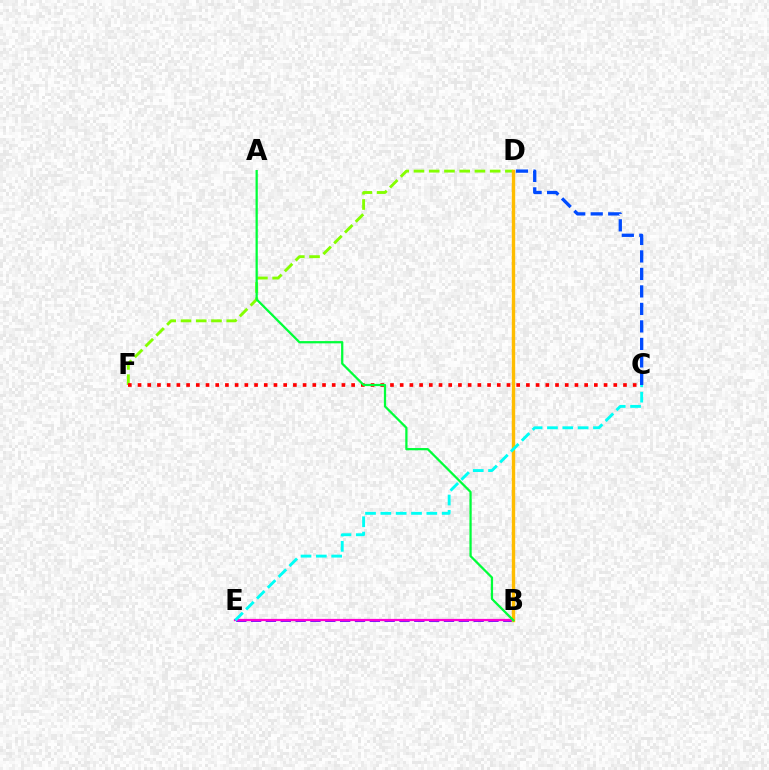{('D', 'F'): [{'color': '#84ff00', 'line_style': 'dashed', 'thickness': 2.07}], ('B', 'E'): [{'color': '#7200ff', 'line_style': 'dashed', 'thickness': 2.02}, {'color': '#ff00cf', 'line_style': 'solid', 'thickness': 1.6}], ('C', 'D'): [{'color': '#004bff', 'line_style': 'dashed', 'thickness': 2.38}], ('C', 'F'): [{'color': '#ff0000', 'line_style': 'dotted', 'thickness': 2.64}], ('B', 'D'): [{'color': '#ffbd00', 'line_style': 'solid', 'thickness': 2.44}], ('C', 'E'): [{'color': '#00fff6', 'line_style': 'dashed', 'thickness': 2.08}], ('A', 'B'): [{'color': '#00ff39', 'line_style': 'solid', 'thickness': 1.62}]}